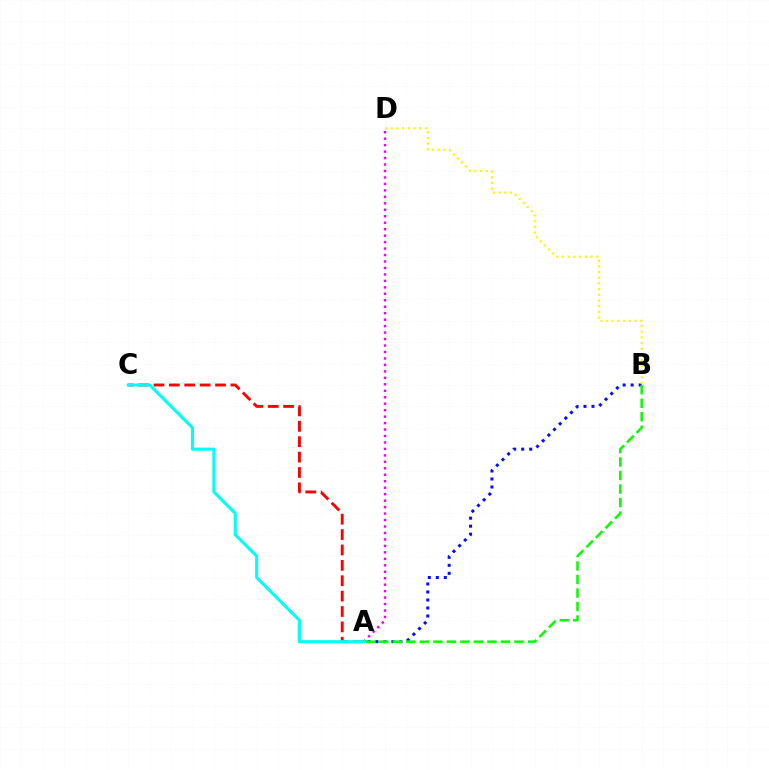{('A', 'D'): [{'color': '#ee00ff', 'line_style': 'dotted', 'thickness': 1.76}], ('A', 'B'): [{'color': '#0010ff', 'line_style': 'dotted', 'thickness': 2.17}, {'color': '#08ff00', 'line_style': 'dashed', 'thickness': 1.84}], ('B', 'D'): [{'color': '#fcf500', 'line_style': 'dotted', 'thickness': 1.55}], ('A', 'C'): [{'color': '#ff0000', 'line_style': 'dashed', 'thickness': 2.09}, {'color': '#00fff6', 'line_style': 'solid', 'thickness': 2.23}]}